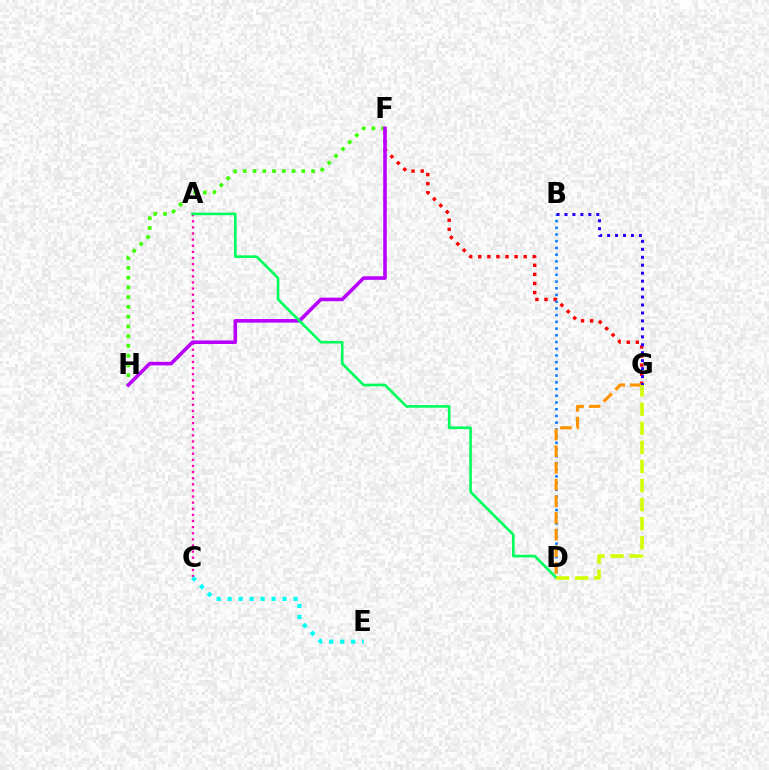{('A', 'C'): [{'color': '#ff00ac', 'line_style': 'dotted', 'thickness': 1.66}], ('B', 'D'): [{'color': '#0074ff', 'line_style': 'dotted', 'thickness': 1.83}], ('C', 'E'): [{'color': '#00fff6', 'line_style': 'dotted', 'thickness': 2.98}], ('F', 'H'): [{'color': '#3dff00', 'line_style': 'dotted', 'thickness': 2.65}, {'color': '#b900ff', 'line_style': 'solid', 'thickness': 2.58}], ('F', 'G'): [{'color': '#ff0000', 'line_style': 'dotted', 'thickness': 2.47}], ('D', 'G'): [{'color': '#ff9400', 'line_style': 'dashed', 'thickness': 2.27}, {'color': '#d1ff00', 'line_style': 'dashed', 'thickness': 2.59}], ('A', 'D'): [{'color': '#00ff5c', 'line_style': 'solid', 'thickness': 1.9}], ('B', 'G'): [{'color': '#2500ff', 'line_style': 'dotted', 'thickness': 2.16}]}